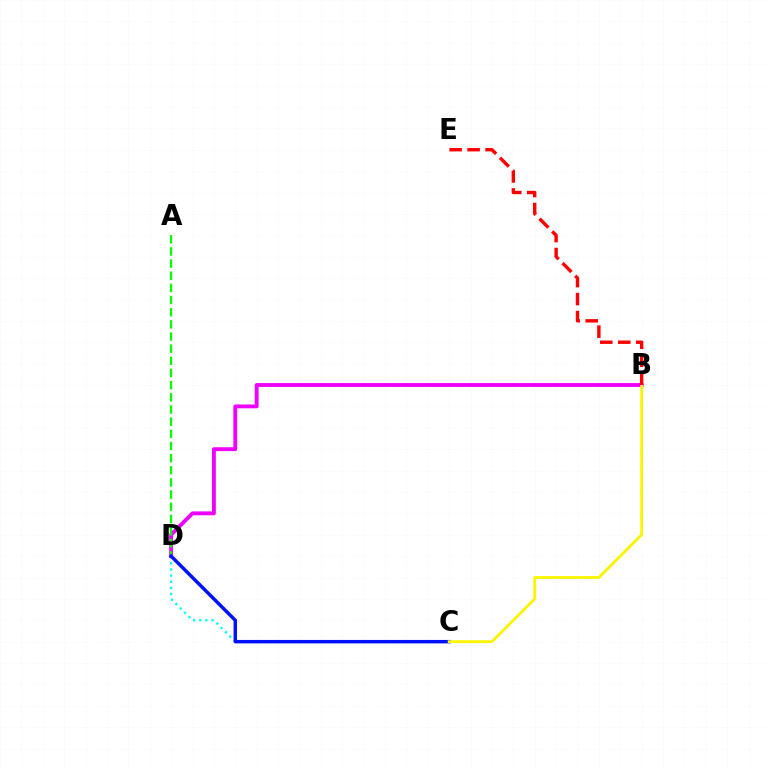{('C', 'D'): [{'color': '#00fff6', 'line_style': 'dotted', 'thickness': 1.66}, {'color': '#0010ff', 'line_style': 'solid', 'thickness': 2.49}], ('B', 'D'): [{'color': '#ee00ff', 'line_style': 'solid', 'thickness': 2.78}], ('A', 'D'): [{'color': '#08ff00', 'line_style': 'dashed', 'thickness': 1.65}], ('B', 'C'): [{'color': '#fcf500', 'line_style': 'solid', 'thickness': 2.01}], ('B', 'E'): [{'color': '#ff0000', 'line_style': 'dashed', 'thickness': 2.44}]}